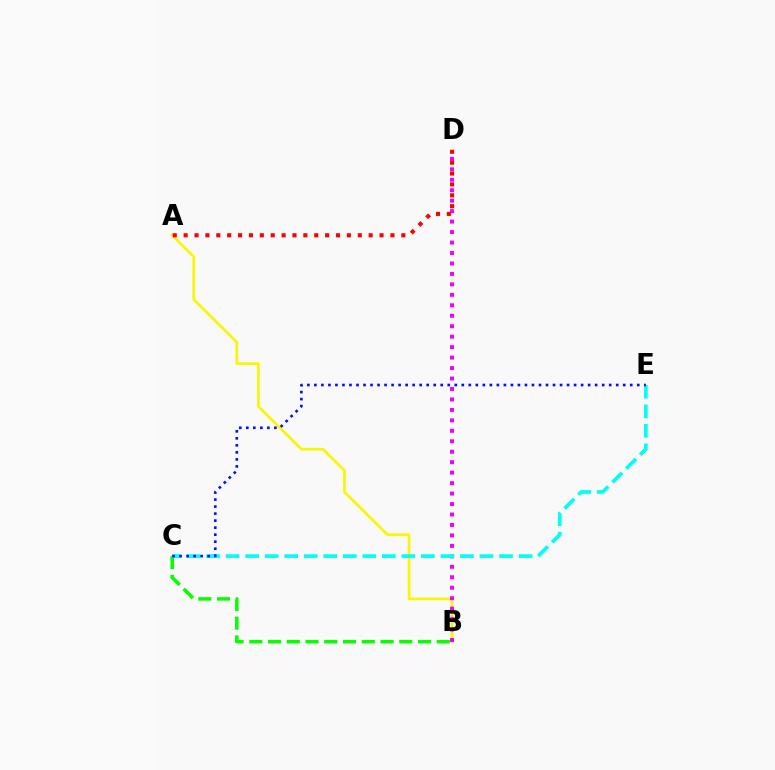{('A', 'B'): [{'color': '#fcf500', 'line_style': 'solid', 'thickness': 1.92}], ('B', 'D'): [{'color': '#ee00ff', 'line_style': 'dotted', 'thickness': 2.84}], ('A', 'D'): [{'color': '#ff0000', 'line_style': 'dotted', 'thickness': 2.96}], ('B', 'C'): [{'color': '#08ff00', 'line_style': 'dashed', 'thickness': 2.55}], ('C', 'E'): [{'color': '#00fff6', 'line_style': 'dashed', 'thickness': 2.65}, {'color': '#0010ff', 'line_style': 'dotted', 'thickness': 1.91}]}